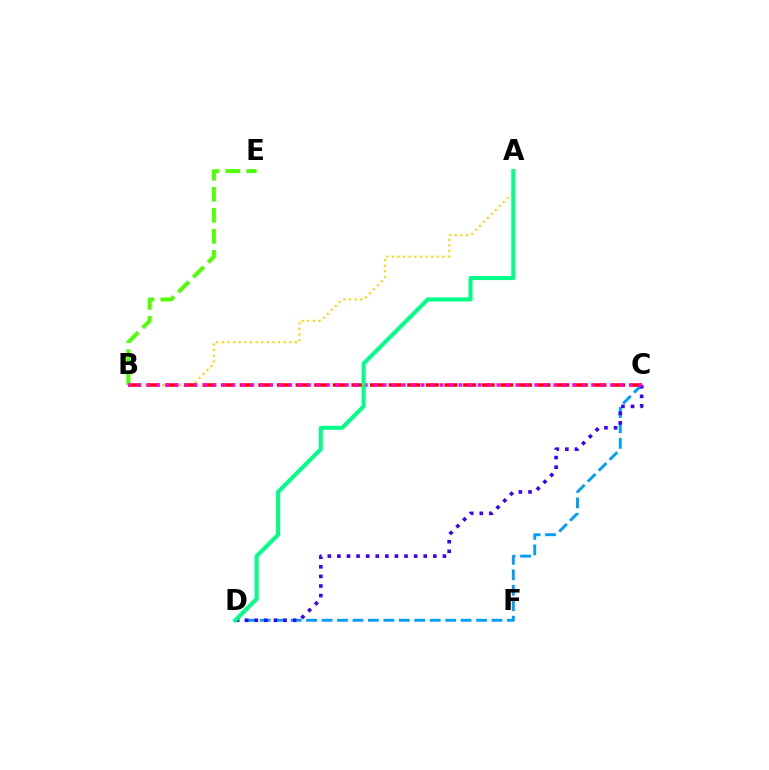{('C', 'D'): [{'color': '#009eff', 'line_style': 'dashed', 'thickness': 2.1}, {'color': '#3700ff', 'line_style': 'dotted', 'thickness': 2.61}], ('A', 'B'): [{'color': '#ffd500', 'line_style': 'dotted', 'thickness': 1.53}], ('B', 'C'): [{'color': '#ff0000', 'line_style': 'dashed', 'thickness': 2.53}, {'color': '#ff00ed', 'line_style': 'dotted', 'thickness': 2.57}], ('B', 'E'): [{'color': '#4fff00', 'line_style': 'dashed', 'thickness': 2.86}], ('A', 'D'): [{'color': '#00ff86', 'line_style': 'solid', 'thickness': 2.91}]}